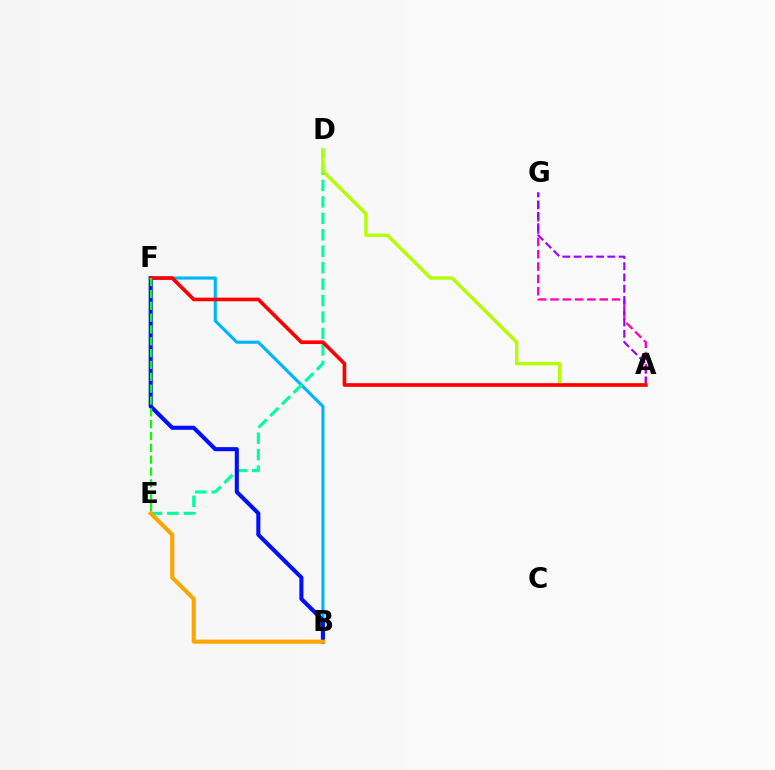{('A', 'G'): [{'color': '#ff00bd', 'line_style': 'dashed', 'thickness': 1.67}, {'color': '#9b00ff', 'line_style': 'dashed', 'thickness': 1.53}], ('B', 'F'): [{'color': '#00b5ff', 'line_style': 'solid', 'thickness': 2.25}, {'color': '#0010ff', 'line_style': 'solid', 'thickness': 2.94}], ('D', 'E'): [{'color': '#00ff9d', 'line_style': 'dashed', 'thickness': 2.23}], ('A', 'D'): [{'color': '#b3ff00', 'line_style': 'solid', 'thickness': 2.43}], ('A', 'F'): [{'color': '#ff0000', 'line_style': 'solid', 'thickness': 2.62}], ('B', 'E'): [{'color': '#ffa500', 'line_style': 'solid', 'thickness': 2.95}], ('E', 'F'): [{'color': '#08ff00', 'line_style': 'dashed', 'thickness': 1.61}]}